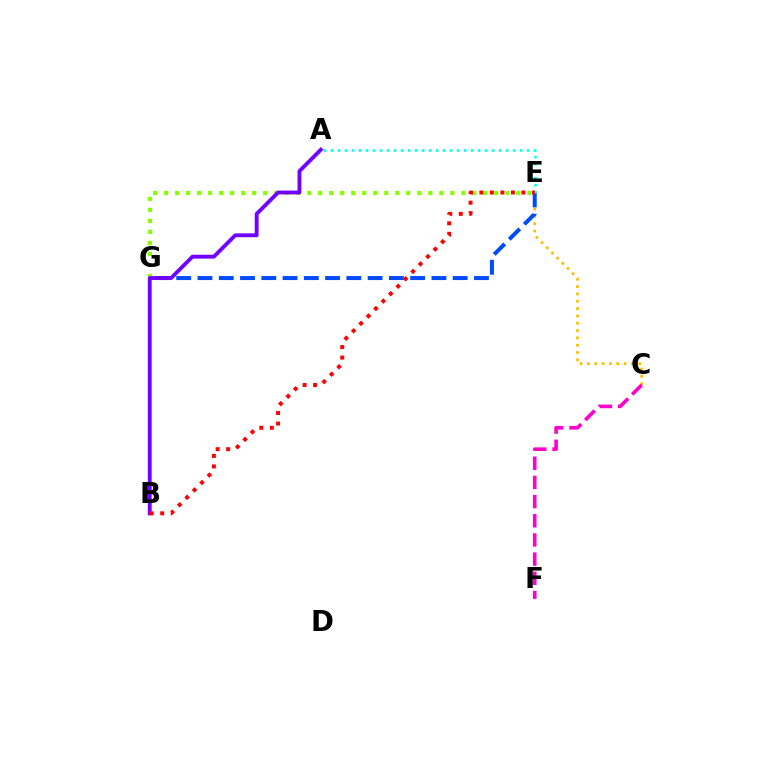{('E', 'G'): [{'color': '#84ff00', 'line_style': 'dotted', 'thickness': 2.99}, {'color': '#004bff', 'line_style': 'dashed', 'thickness': 2.89}], ('C', 'E'): [{'color': '#ffbd00', 'line_style': 'dotted', 'thickness': 1.99}], ('B', 'G'): [{'color': '#00ff39', 'line_style': 'solid', 'thickness': 1.62}], ('A', 'E'): [{'color': '#00fff6', 'line_style': 'dotted', 'thickness': 1.9}], ('A', 'B'): [{'color': '#7200ff', 'line_style': 'solid', 'thickness': 2.78}], ('C', 'F'): [{'color': '#ff00cf', 'line_style': 'dashed', 'thickness': 2.61}], ('B', 'E'): [{'color': '#ff0000', 'line_style': 'dotted', 'thickness': 2.85}]}